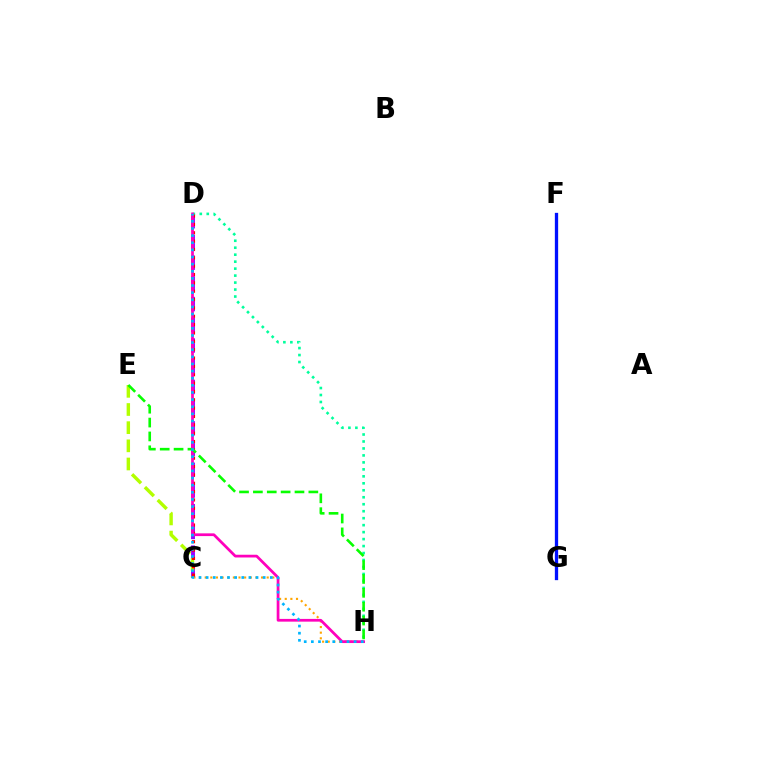{('C', 'D'): [{'color': '#9b00ff', 'line_style': 'dashed', 'thickness': 2.81}, {'color': '#ff0000', 'line_style': 'dotted', 'thickness': 2.27}], ('F', 'G'): [{'color': '#0010ff', 'line_style': 'solid', 'thickness': 2.38}], ('C', 'E'): [{'color': '#b3ff00', 'line_style': 'dashed', 'thickness': 2.47}], ('D', 'H'): [{'color': '#00ff9d', 'line_style': 'dotted', 'thickness': 1.89}, {'color': '#ff00bd', 'line_style': 'solid', 'thickness': 1.97}, {'color': '#00b5ff', 'line_style': 'dotted', 'thickness': 1.94}], ('C', 'H'): [{'color': '#ffa500', 'line_style': 'dotted', 'thickness': 1.53}], ('E', 'H'): [{'color': '#08ff00', 'line_style': 'dashed', 'thickness': 1.88}]}